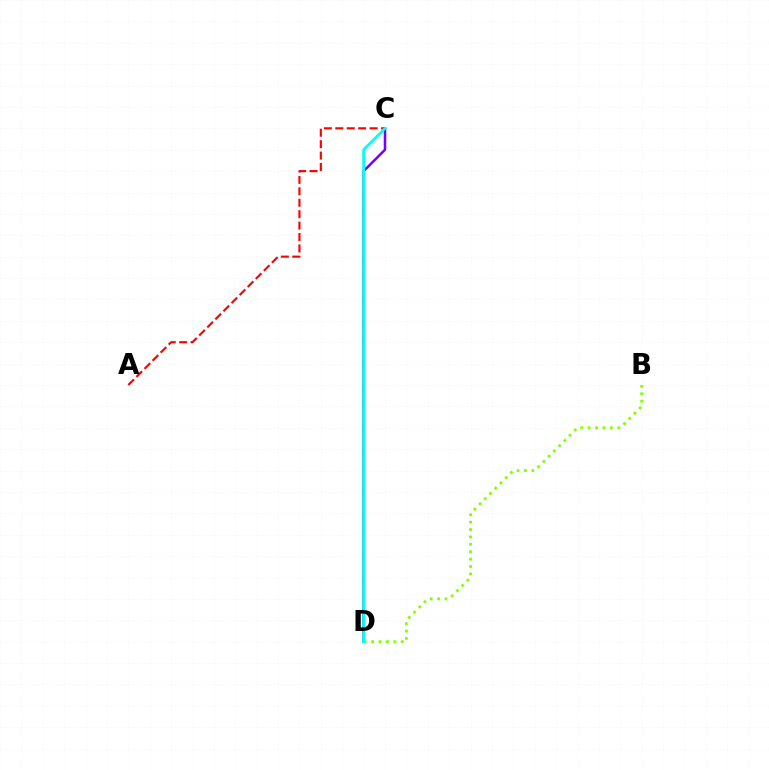{('C', 'D'): [{'color': '#7200ff', 'line_style': 'solid', 'thickness': 1.81}, {'color': '#00fff6', 'line_style': 'solid', 'thickness': 1.98}], ('B', 'D'): [{'color': '#84ff00', 'line_style': 'dotted', 'thickness': 2.01}], ('A', 'C'): [{'color': '#ff0000', 'line_style': 'dashed', 'thickness': 1.55}]}